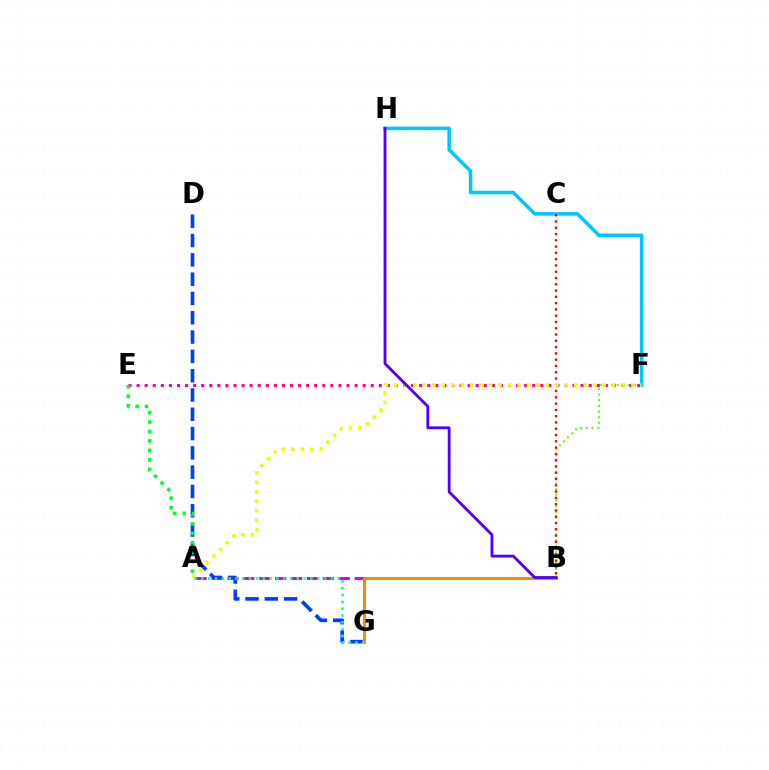{('B', 'F'): [{'color': '#66ff00', 'line_style': 'dotted', 'thickness': 1.54}], ('A', 'B'): [{'color': '#d600ff', 'line_style': 'dashed', 'thickness': 2.16}], ('E', 'F'): [{'color': '#ff00a0', 'line_style': 'dotted', 'thickness': 2.19}], ('D', 'G'): [{'color': '#003fff', 'line_style': 'dashed', 'thickness': 2.62}], ('F', 'H'): [{'color': '#00c7ff', 'line_style': 'solid', 'thickness': 2.54}], ('B', 'C'): [{'color': '#ff0000', 'line_style': 'dotted', 'thickness': 1.71}], ('B', 'G'): [{'color': '#ff8800', 'line_style': 'solid', 'thickness': 2.16}], ('A', 'F'): [{'color': '#eeff00', 'line_style': 'dotted', 'thickness': 2.57}], ('A', 'E'): [{'color': '#00ff27', 'line_style': 'dotted', 'thickness': 2.56}], ('B', 'H'): [{'color': '#4f00ff', 'line_style': 'solid', 'thickness': 2.03}], ('A', 'G'): [{'color': '#00ffaf', 'line_style': 'dotted', 'thickness': 1.85}]}